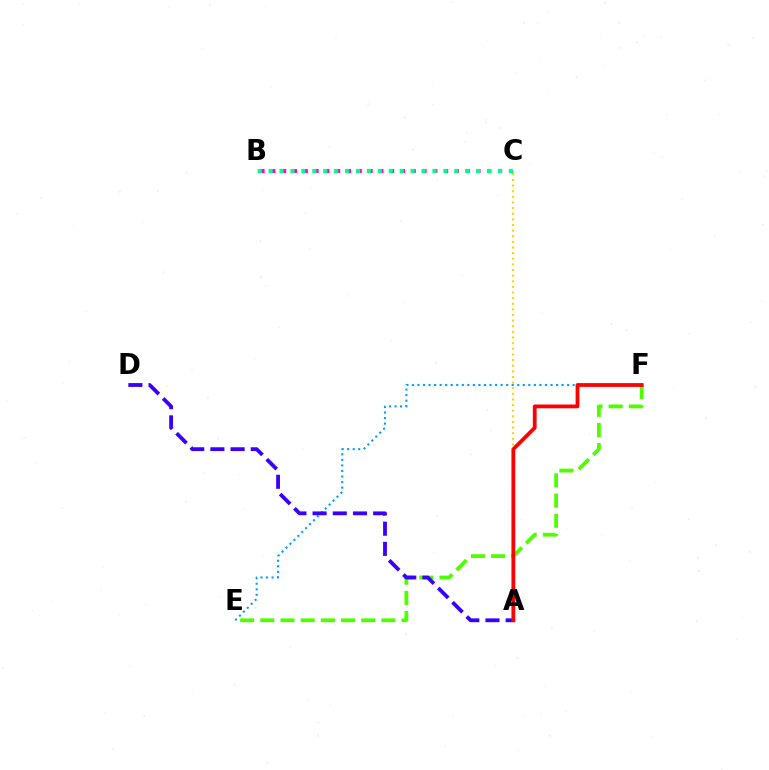{('E', 'F'): [{'color': '#009eff', 'line_style': 'dotted', 'thickness': 1.51}, {'color': '#4fff00', 'line_style': 'dashed', 'thickness': 2.74}], ('A', 'C'): [{'color': '#ffd500', 'line_style': 'dotted', 'thickness': 1.53}], ('A', 'D'): [{'color': '#3700ff', 'line_style': 'dashed', 'thickness': 2.74}], ('B', 'C'): [{'color': '#ff00ed', 'line_style': 'dotted', 'thickness': 2.93}, {'color': '#00ff86', 'line_style': 'dotted', 'thickness': 2.97}], ('A', 'F'): [{'color': '#ff0000', 'line_style': 'solid', 'thickness': 2.73}]}